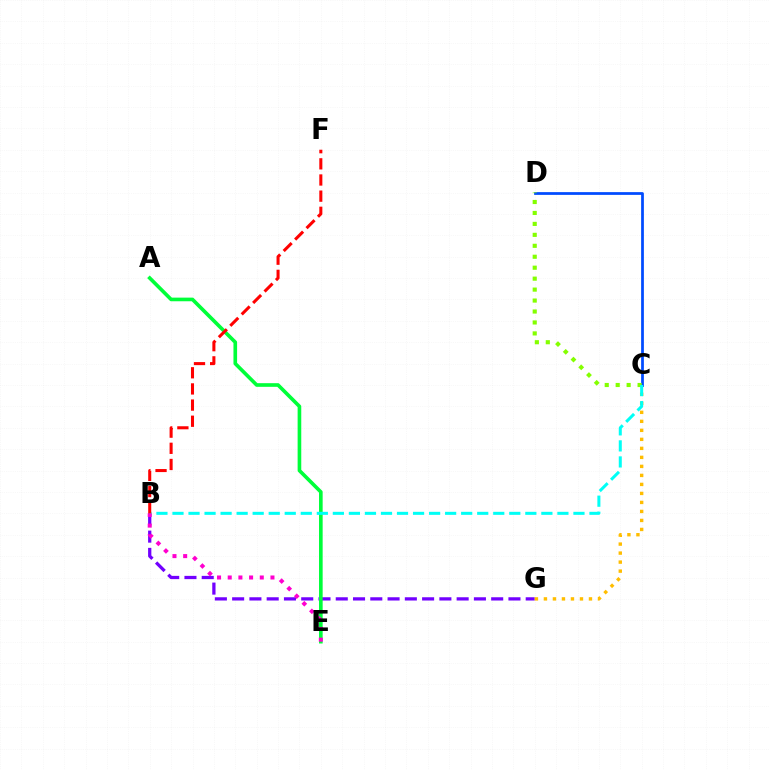{('B', 'G'): [{'color': '#7200ff', 'line_style': 'dashed', 'thickness': 2.35}], ('C', 'G'): [{'color': '#ffbd00', 'line_style': 'dotted', 'thickness': 2.45}], ('A', 'E'): [{'color': '#00ff39', 'line_style': 'solid', 'thickness': 2.62}], ('C', 'D'): [{'color': '#004bff', 'line_style': 'solid', 'thickness': 1.98}, {'color': '#84ff00', 'line_style': 'dotted', 'thickness': 2.98}], ('B', 'C'): [{'color': '#00fff6', 'line_style': 'dashed', 'thickness': 2.18}], ('B', 'E'): [{'color': '#ff00cf', 'line_style': 'dotted', 'thickness': 2.9}], ('B', 'F'): [{'color': '#ff0000', 'line_style': 'dashed', 'thickness': 2.19}]}